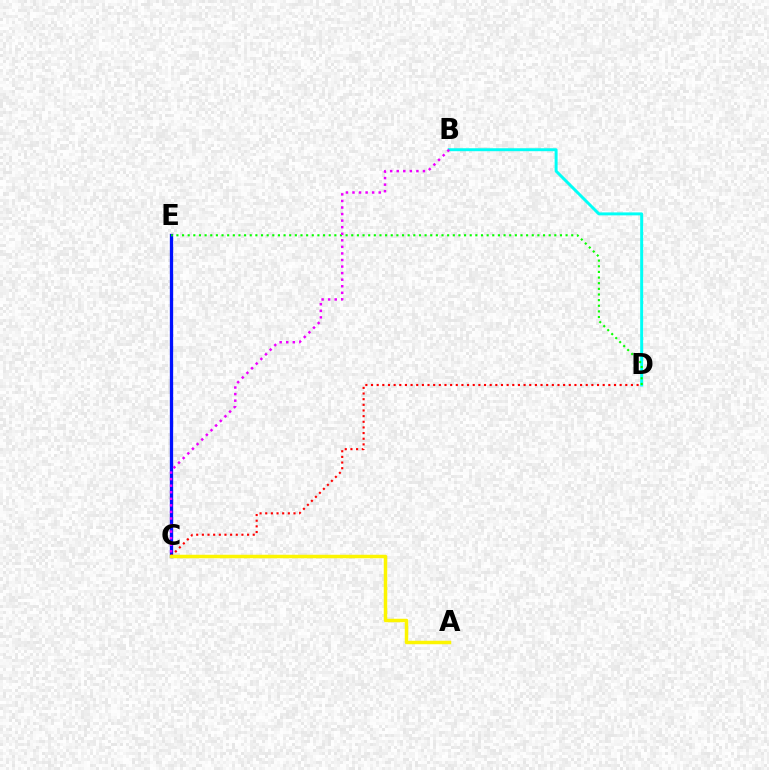{('B', 'D'): [{'color': '#00fff6', 'line_style': 'solid', 'thickness': 2.13}], ('C', 'E'): [{'color': '#0010ff', 'line_style': 'solid', 'thickness': 2.37}], ('D', 'E'): [{'color': '#08ff00', 'line_style': 'dotted', 'thickness': 1.53}], ('C', 'D'): [{'color': '#ff0000', 'line_style': 'dotted', 'thickness': 1.54}], ('B', 'C'): [{'color': '#ee00ff', 'line_style': 'dotted', 'thickness': 1.78}], ('A', 'C'): [{'color': '#fcf500', 'line_style': 'solid', 'thickness': 2.51}]}